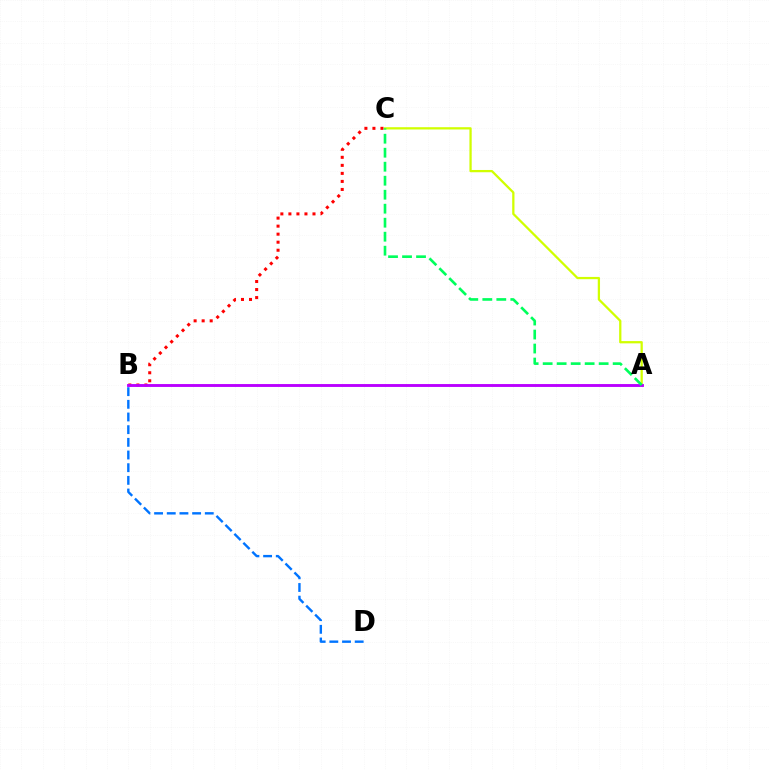{('A', 'C'): [{'color': '#d1ff00', 'line_style': 'solid', 'thickness': 1.63}, {'color': '#00ff5c', 'line_style': 'dashed', 'thickness': 1.9}], ('B', 'C'): [{'color': '#ff0000', 'line_style': 'dotted', 'thickness': 2.18}], ('A', 'B'): [{'color': '#b900ff', 'line_style': 'solid', 'thickness': 2.08}], ('B', 'D'): [{'color': '#0074ff', 'line_style': 'dashed', 'thickness': 1.72}]}